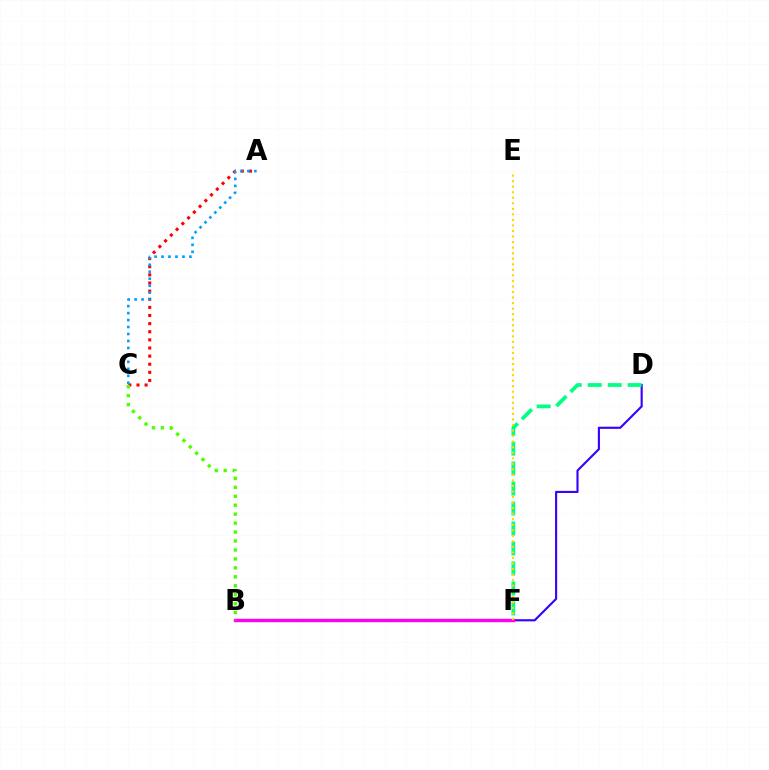{('B', 'D'): [{'color': '#3700ff', 'line_style': 'solid', 'thickness': 1.53}], ('A', 'C'): [{'color': '#ff0000', 'line_style': 'dotted', 'thickness': 2.21}, {'color': '#009eff', 'line_style': 'dotted', 'thickness': 1.89}], ('B', 'F'): [{'color': '#ff00ed', 'line_style': 'solid', 'thickness': 2.44}], ('B', 'C'): [{'color': '#4fff00', 'line_style': 'dotted', 'thickness': 2.43}], ('D', 'F'): [{'color': '#00ff86', 'line_style': 'dashed', 'thickness': 2.71}], ('E', 'F'): [{'color': '#ffd500', 'line_style': 'dotted', 'thickness': 1.51}]}